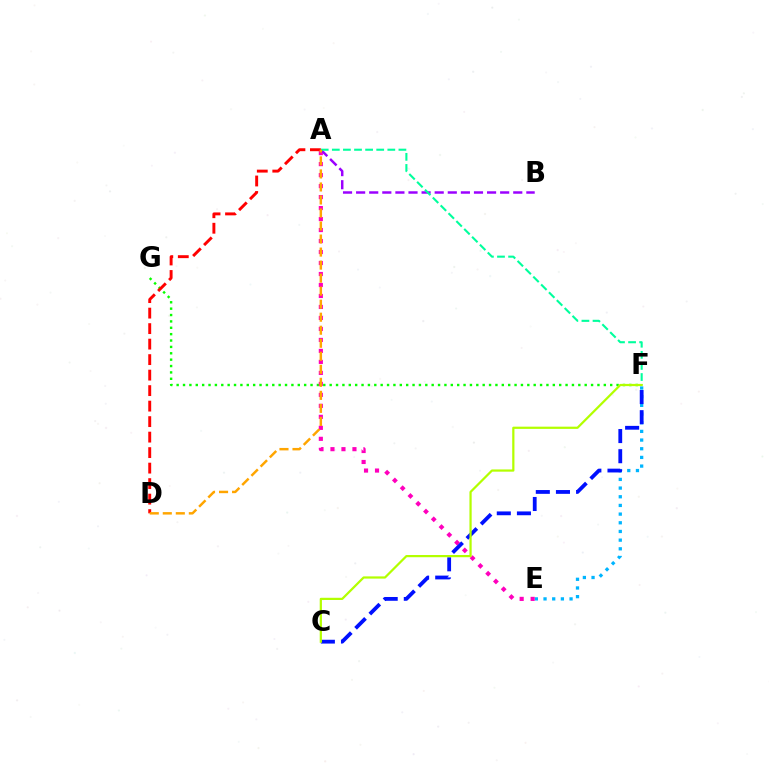{('F', 'G'): [{'color': '#08ff00', 'line_style': 'dotted', 'thickness': 1.73}], ('E', 'F'): [{'color': '#00b5ff', 'line_style': 'dotted', 'thickness': 2.36}], ('A', 'E'): [{'color': '#ff00bd', 'line_style': 'dotted', 'thickness': 2.99}], ('A', 'B'): [{'color': '#9b00ff', 'line_style': 'dashed', 'thickness': 1.78}], ('A', 'F'): [{'color': '#00ff9d', 'line_style': 'dashed', 'thickness': 1.51}], ('C', 'F'): [{'color': '#0010ff', 'line_style': 'dashed', 'thickness': 2.74}, {'color': '#b3ff00', 'line_style': 'solid', 'thickness': 1.6}], ('A', 'D'): [{'color': '#ff0000', 'line_style': 'dashed', 'thickness': 2.11}, {'color': '#ffa500', 'line_style': 'dashed', 'thickness': 1.77}]}